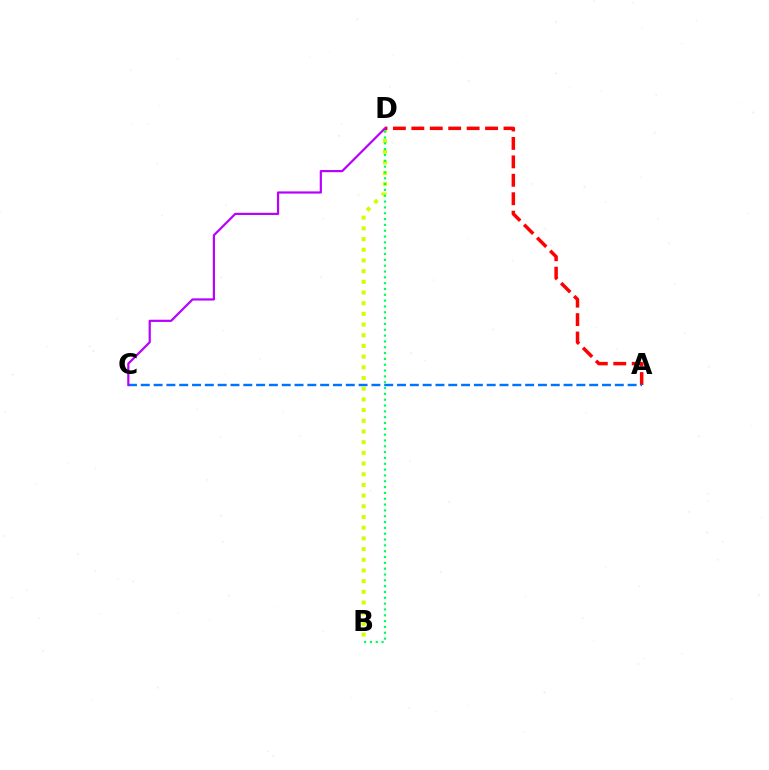{('B', 'D'): [{'color': '#d1ff00', 'line_style': 'dotted', 'thickness': 2.9}, {'color': '#00ff5c', 'line_style': 'dotted', 'thickness': 1.58}], ('A', 'D'): [{'color': '#ff0000', 'line_style': 'dashed', 'thickness': 2.5}], ('A', 'C'): [{'color': '#0074ff', 'line_style': 'dashed', 'thickness': 1.74}], ('C', 'D'): [{'color': '#b900ff', 'line_style': 'solid', 'thickness': 1.59}]}